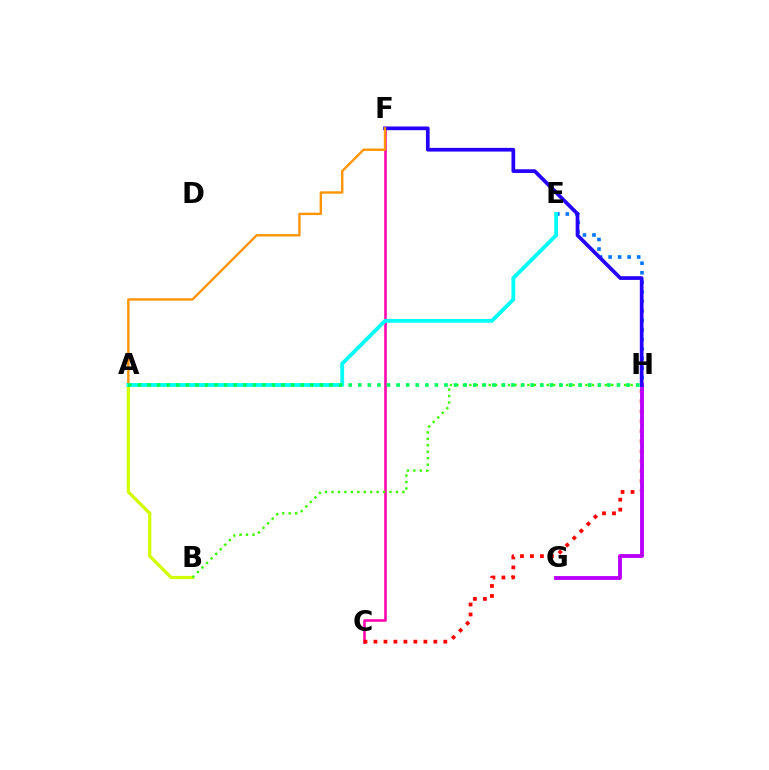{('A', 'B'): [{'color': '#d1ff00', 'line_style': 'solid', 'thickness': 2.31}], ('E', 'H'): [{'color': '#0074ff', 'line_style': 'dotted', 'thickness': 2.59}], ('C', 'F'): [{'color': '#ff00ac', 'line_style': 'solid', 'thickness': 1.83}], ('C', 'H'): [{'color': '#ff0000', 'line_style': 'dotted', 'thickness': 2.71}], ('G', 'H'): [{'color': '#b900ff', 'line_style': 'solid', 'thickness': 2.77}], ('F', 'H'): [{'color': '#2500ff', 'line_style': 'solid', 'thickness': 2.67}], ('B', 'H'): [{'color': '#3dff00', 'line_style': 'dotted', 'thickness': 1.75}], ('A', 'F'): [{'color': '#ff9400', 'line_style': 'solid', 'thickness': 1.71}], ('A', 'E'): [{'color': '#00fff6', 'line_style': 'solid', 'thickness': 2.74}], ('A', 'H'): [{'color': '#00ff5c', 'line_style': 'dotted', 'thickness': 2.6}]}